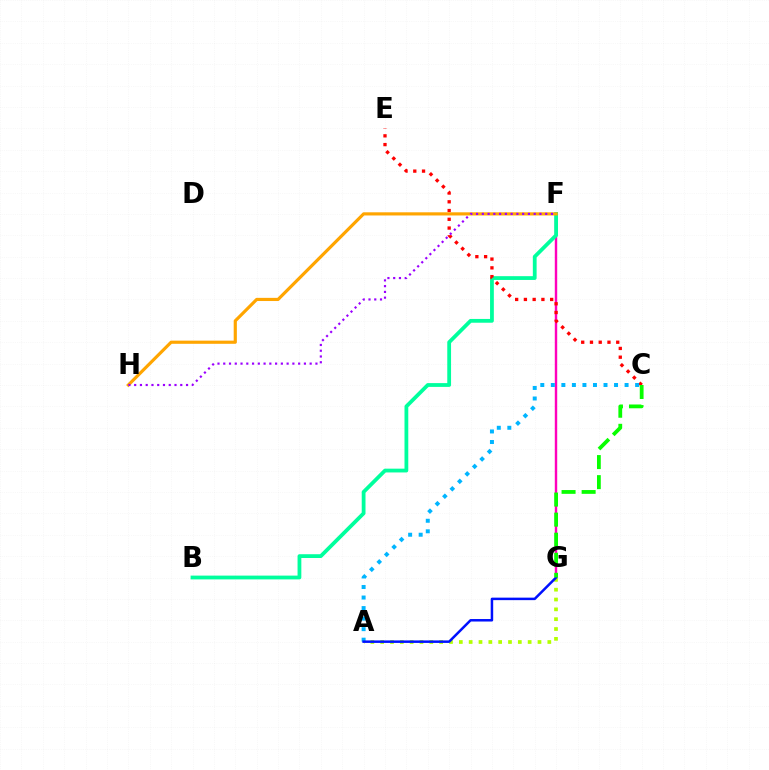{('F', 'G'): [{'color': '#ff00bd', 'line_style': 'solid', 'thickness': 1.75}], ('B', 'F'): [{'color': '#00ff9d', 'line_style': 'solid', 'thickness': 2.73}], ('C', 'E'): [{'color': '#ff0000', 'line_style': 'dotted', 'thickness': 2.38}], ('A', 'G'): [{'color': '#b3ff00', 'line_style': 'dotted', 'thickness': 2.67}, {'color': '#0010ff', 'line_style': 'solid', 'thickness': 1.8}], ('F', 'H'): [{'color': '#ffa500', 'line_style': 'solid', 'thickness': 2.28}, {'color': '#9b00ff', 'line_style': 'dotted', 'thickness': 1.57}], ('A', 'C'): [{'color': '#00b5ff', 'line_style': 'dotted', 'thickness': 2.86}], ('C', 'G'): [{'color': '#08ff00', 'line_style': 'dashed', 'thickness': 2.73}]}